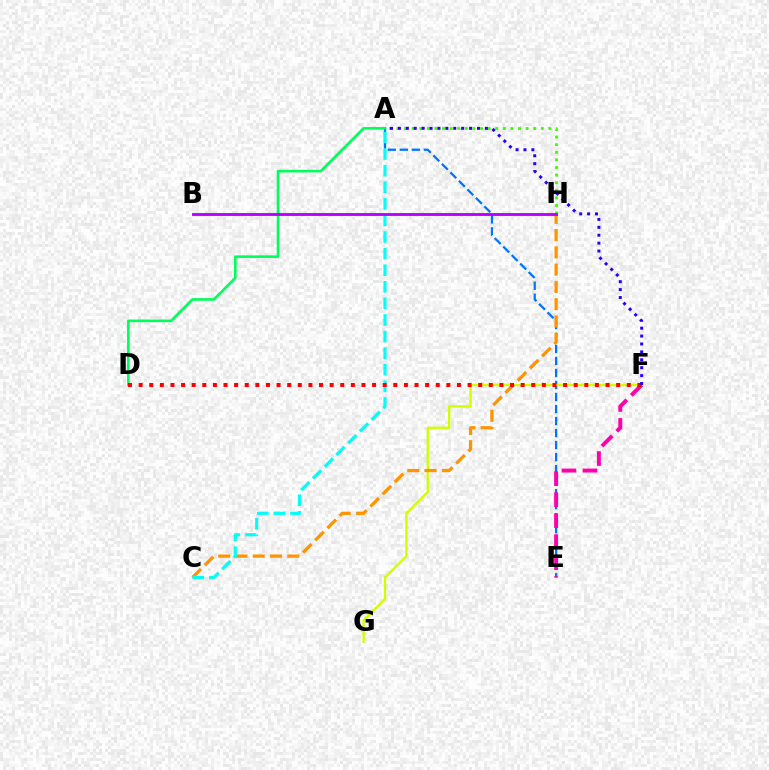{('A', 'H'): [{'color': '#3dff00', 'line_style': 'dotted', 'thickness': 2.06}], ('A', 'E'): [{'color': '#0074ff', 'line_style': 'dashed', 'thickness': 1.63}], ('F', 'G'): [{'color': '#d1ff00', 'line_style': 'solid', 'thickness': 1.68}], ('C', 'H'): [{'color': '#ff9400', 'line_style': 'dashed', 'thickness': 2.35}], ('A', 'D'): [{'color': '#00ff5c', 'line_style': 'solid', 'thickness': 1.89}], ('E', 'F'): [{'color': '#ff00ac', 'line_style': 'dashed', 'thickness': 2.85}], ('A', 'C'): [{'color': '#00fff6', 'line_style': 'dashed', 'thickness': 2.25}], ('D', 'F'): [{'color': '#ff0000', 'line_style': 'dotted', 'thickness': 2.88}], ('A', 'F'): [{'color': '#2500ff', 'line_style': 'dotted', 'thickness': 2.15}], ('B', 'H'): [{'color': '#b900ff', 'line_style': 'solid', 'thickness': 2.06}]}